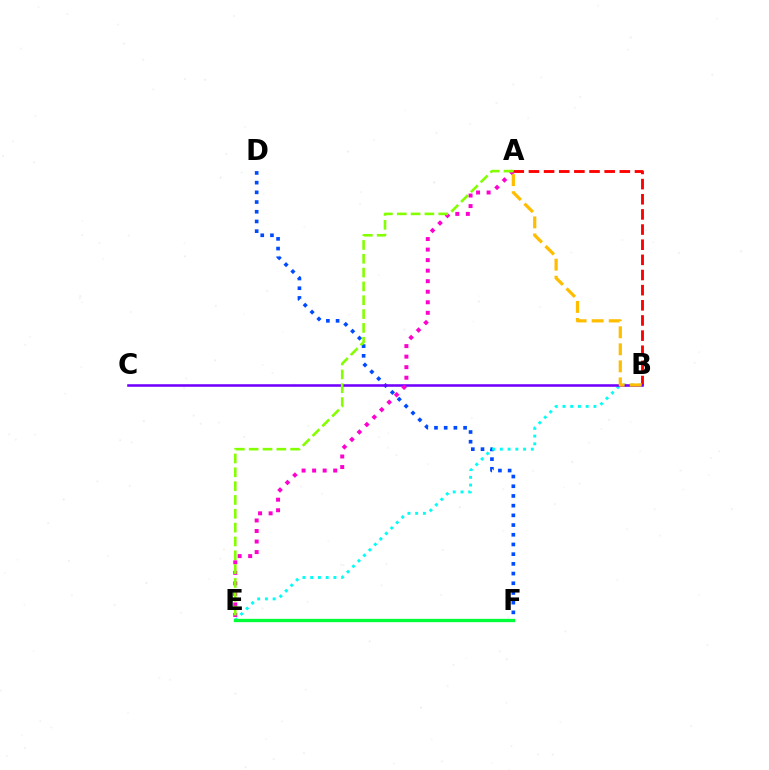{('A', 'B'): [{'color': '#ff0000', 'line_style': 'dashed', 'thickness': 2.06}, {'color': '#ffbd00', 'line_style': 'dashed', 'thickness': 2.31}], ('D', 'F'): [{'color': '#004bff', 'line_style': 'dotted', 'thickness': 2.64}], ('B', 'E'): [{'color': '#00fff6', 'line_style': 'dotted', 'thickness': 2.1}], ('B', 'C'): [{'color': '#7200ff', 'line_style': 'solid', 'thickness': 1.85}], ('A', 'E'): [{'color': '#ff00cf', 'line_style': 'dotted', 'thickness': 2.86}, {'color': '#84ff00', 'line_style': 'dashed', 'thickness': 1.88}], ('E', 'F'): [{'color': '#00ff39', 'line_style': 'solid', 'thickness': 2.38}]}